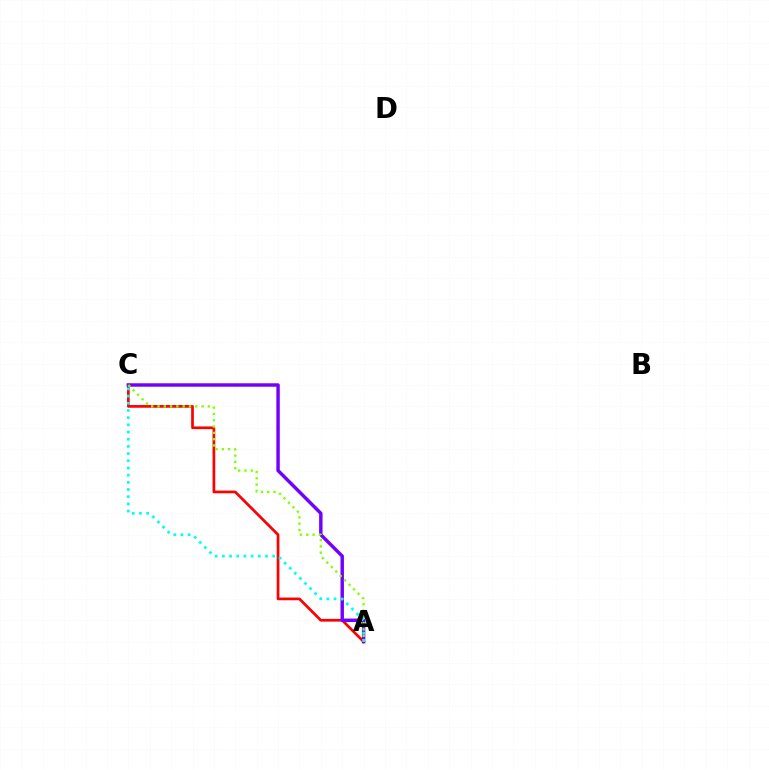{('A', 'C'): [{'color': '#ff0000', 'line_style': 'solid', 'thickness': 1.95}, {'color': '#7200ff', 'line_style': 'solid', 'thickness': 2.47}, {'color': '#00fff6', 'line_style': 'dotted', 'thickness': 1.95}, {'color': '#84ff00', 'line_style': 'dotted', 'thickness': 1.71}]}